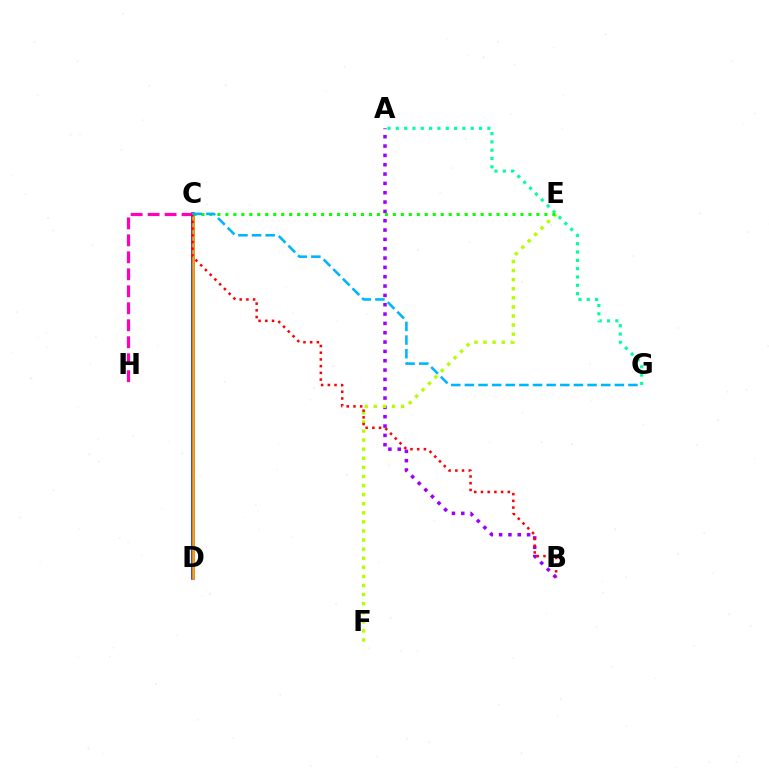{('A', 'B'): [{'color': '#9b00ff', 'line_style': 'dotted', 'thickness': 2.54}], ('A', 'G'): [{'color': '#00ff9d', 'line_style': 'dotted', 'thickness': 2.26}], ('C', 'D'): [{'color': '#0010ff', 'line_style': 'solid', 'thickness': 2.53}, {'color': '#ffa500', 'line_style': 'solid', 'thickness': 1.88}], ('C', 'H'): [{'color': '#ff00bd', 'line_style': 'dashed', 'thickness': 2.31}], ('E', 'F'): [{'color': '#b3ff00', 'line_style': 'dotted', 'thickness': 2.47}], ('C', 'E'): [{'color': '#08ff00', 'line_style': 'dotted', 'thickness': 2.17}], ('B', 'C'): [{'color': '#ff0000', 'line_style': 'dotted', 'thickness': 1.82}], ('C', 'G'): [{'color': '#00b5ff', 'line_style': 'dashed', 'thickness': 1.85}]}